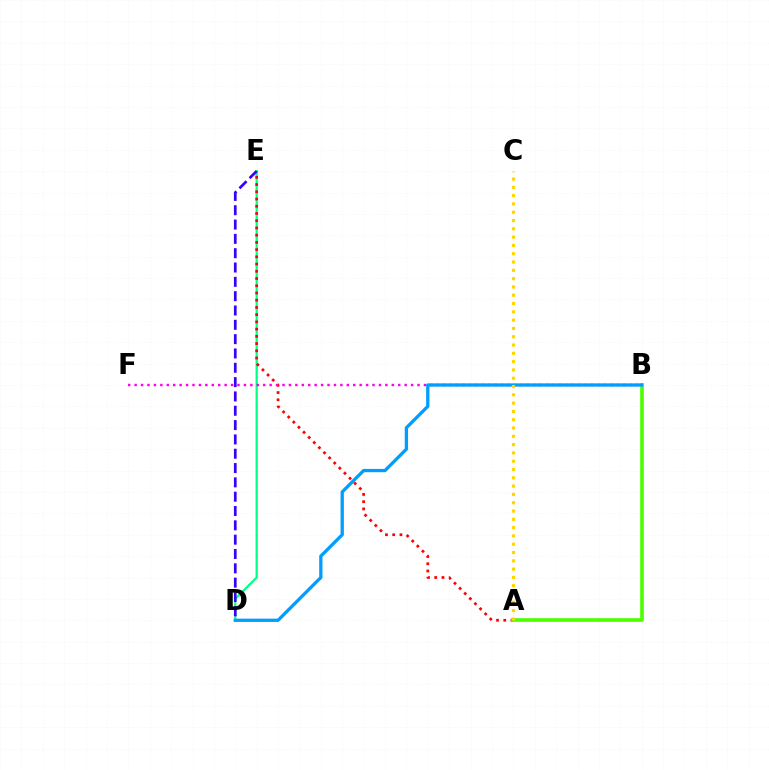{('D', 'E'): [{'color': '#00ff86', 'line_style': 'solid', 'thickness': 1.59}, {'color': '#3700ff', 'line_style': 'dashed', 'thickness': 1.95}], ('A', 'E'): [{'color': '#ff0000', 'line_style': 'dotted', 'thickness': 1.96}], ('B', 'F'): [{'color': '#ff00ed', 'line_style': 'dotted', 'thickness': 1.75}], ('A', 'B'): [{'color': '#4fff00', 'line_style': 'solid', 'thickness': 2.63}], ('B', 'D'): [{'color': '#009eff', 'line_style': 'solid', 'thickness': 2.37}], ('A', 'C'): [{'color': '#ffd500', 'line_style': 'dotted', 'thickness': 2.26}]}